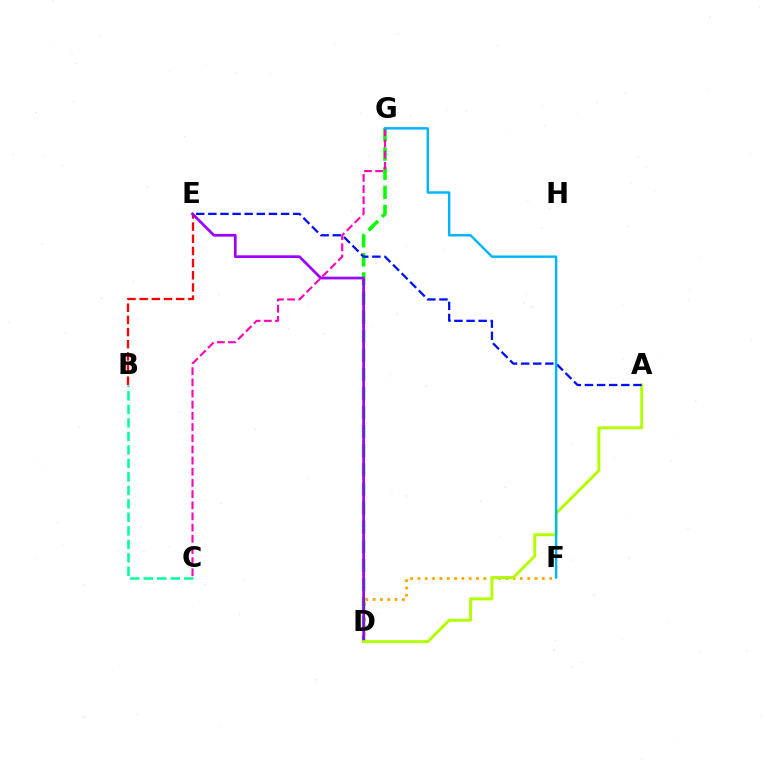{('D', 'F'): [{'color': '#ffa500', 'line_style': 'dotted', 'thickness': 1.99}], ('B', 'C'): [{'color': '#00ff9d', 'line_style': 'dashed', 'thickness': 1.83}], ('B', 'E'): [{'color': '#ff0000', 'line_style': 'dashed', 'thickness': 1.65}], ('D', 'G'): [{'color': '#08ff00', 'line_style': 'dashed', 'thickness': 2.59}], ('D', 'E'): [{'color': '#9b00ff', 'line_style': 'solid', 'thickness': 1.95}], ('A', 'D'): [{'color': '#b3ff00', 'line_style': 'solid', 'thickness': 2.12}], ('A', 'E'): [{'color': '#0010ff', 'line_style': 'dashed', 'thickness': 1.65}], ('C', 'G'): [{'color': '#ff00bd', 'line_style': 'dashed', 'thickness': 1.52}], ('F', 'G'): [{'color': '#00b5ff', 'line_style': 'solid', 'thickness': 1.75}]}